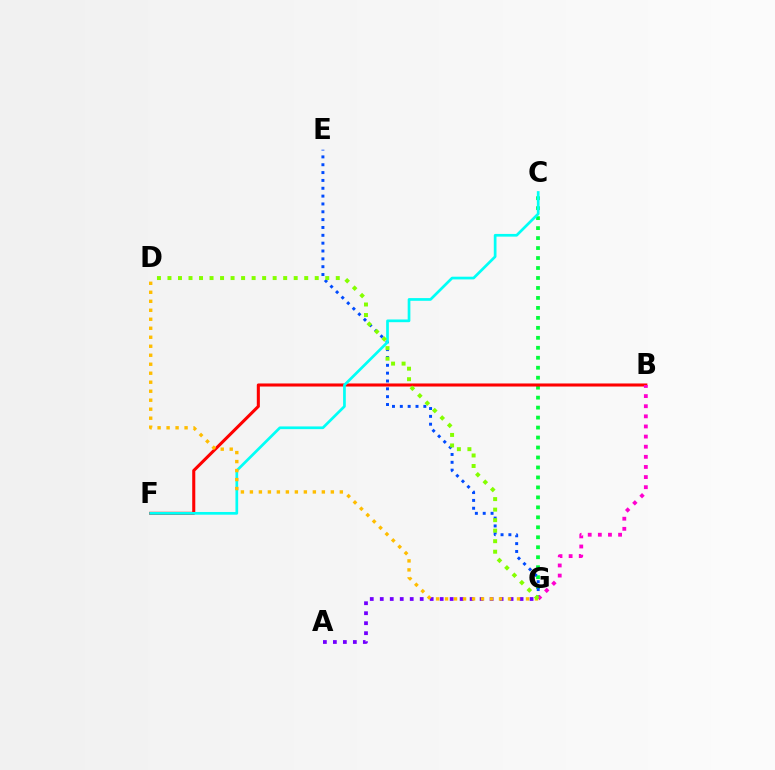{('A', 'G'): [{'color': '#7200ff', 'line_style': 'dotted', 'thickness': 2.71}], ('C', 'G'): [{'color': '#00ff39', 'line_style': 'dotted', 'thickness': 2.71}], ('E', 'G'): [{'color': '#004bff', 'line_style': 'dotted', 'thickness': 2.13}], ('B', 'F'): [{'color': '#ff0000', 'line_style': 'solid', 'thickness': 2.21}], ('B', 'G'): [{'color': '#ff00cf', 'line_style': 'dotted', 'thickness': 2.75}], ('C', 'F'): [{'color': '#00fff6', 'line_style': 'solid', 'thickness': 1.95}], ('D', 'G'): [{'color': '#ffbd00', 'line_style': 'dotted', 'thickness': 2.44}, {'color': '#84ff00', 'line_style': 'dotted', 'thickness': 2.86}]}